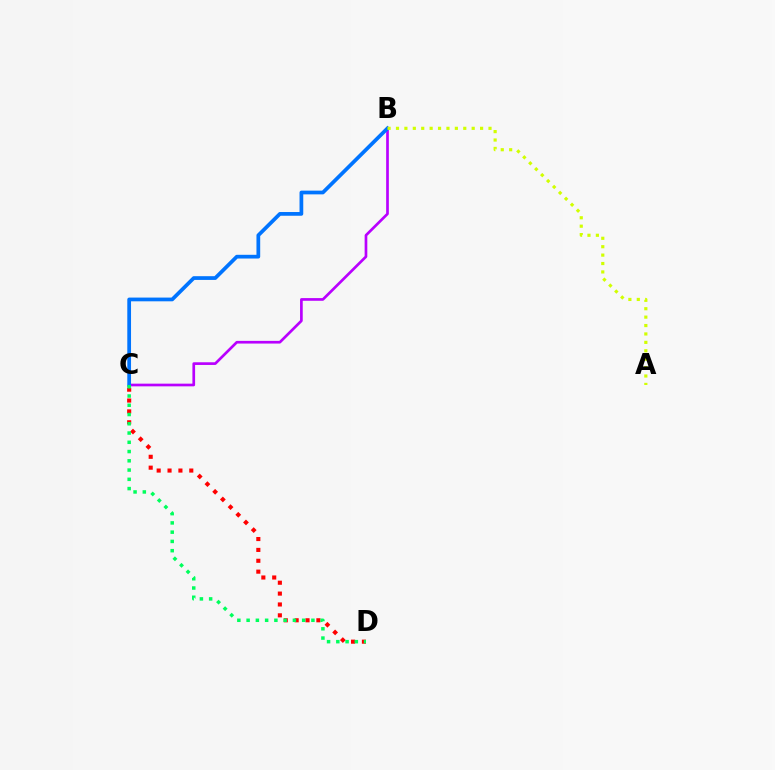{('C', 'D'): [{'color': '#ff0000', 'line_style': 'dotted', 'thickness': 2.95}, {'color': '#00ff5c', 'line_style': 'dotted', 'thickness': 2.52}], ('B', 'C'): [{'color': '#b900ff', 'line_style': 'solid', 'thickness': 1.93}, {'color': '#0074ff', 'line_style': 'solid', 'thickness': 2.69}], ('A', 'B'): [{'color': '#d1ff00', 'line_style': 'dotted', 'thickness': 2.28}]}